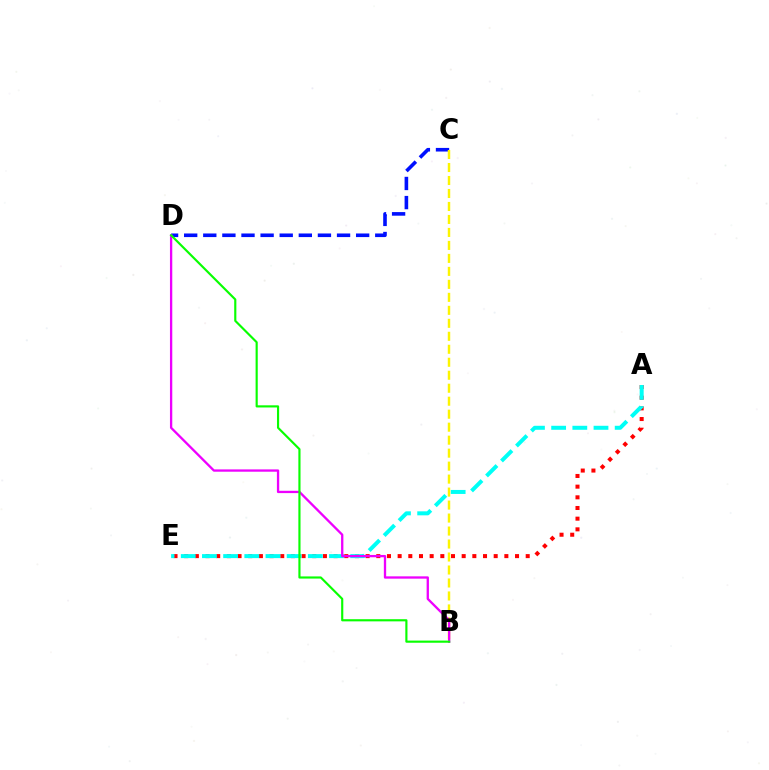{('C', 'D'): [{'color': '#0010ff', 'line_style': 'dashed', 'thickness': 2.6}], ('A', 'E'): [{'color': '#ff0000', 'line_style': 'dotted', 'thickness': 2.9}, {'color': '#00fff6', 'line_style': 'dashed', 'thickness': 2.88}], ('B', 'C'): [{'color': '#fcf500', 'line_style': 'dashed', 'thickness': 1.76}], ('B', 'D'): [{'color': '#ee00ff', 'line_style': 'solid', 'thickness': 1.66}, {'color': '#08ff00', 'line_style': 'solid', 'thickness': 1.55}]}